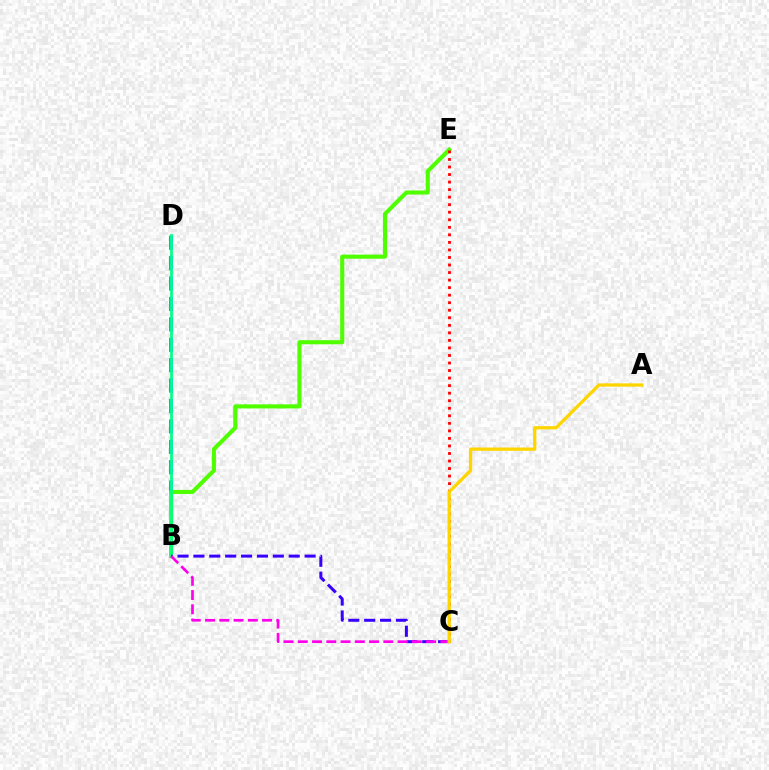{('B', 'D'): [{'color': '#009eff', 'line_style': 'dashed', 'thickness': 2.77}, {'color': '#00ff86', 'line_style': 'solid', 'thickness': 1.95}], ('B', 'E'): [{'color': '#4fff00', 'line_style': 'solid', 'thickness': 2.94}], ('C', 'E'): [{'color': '#ff0000', 'line_style': 'dotted', 'thickness': 2.05}], ('B', 'C'): [{'color': '#3700ff', 'line_style': 'dashed', 'thickness': 2.16}, {'color': '#ff00ed', 'line_style': 'dashed', 'thickness': 1.94}], ('A', 'C'): [{'color': '#ffd500', 'line_style': 'solid', 'thickness': 2.36}]}